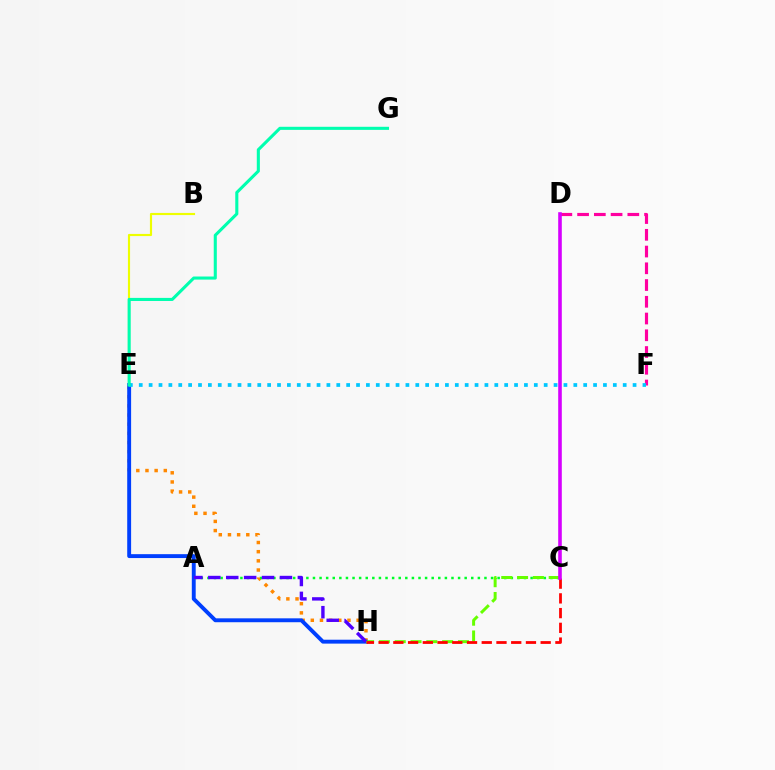{('D', 'F'): [{'color': '#ff00a0', 'line_style': 'dashed', 'thickness': 2.27}], ('E', 'H'): [{'color': '#ff8800', 'line_style': 'dotted', 'thickness': 2.49}, {'color': '#003fff', 'line_style': 'solid', 'thickness': 2.8}], ('B', 'E'): [{'color': '#eeff00', 'line_style': 'solid', 'thickness': 1.55}], ('A', 'C'): [{'color': '#00ff27', 'line_style': 'dotted', 'thickness': 1.79}], ('C', 'H'): [{'color': '#66ff00', 'line_style': 'dashed', 'thickness': 2.15}, {'color': '#ff0000', 'line_style': 'dashed', 'thickness': 2.0}], ('A', 'H'): [{'color': '#4f00ff', 'line_style': 'dashed', 'thickness': 2.43}], ('E', 'F'): [{'color': '#00c7ff', 'line_style': 'dotted', 'thickness': 2.68}], ('C', 'D'): [{'color': '#d600ff', 'line_style': 'solid', 'thickness': 2.59}], ('E', 'G'): [{'color': '#00ffaf', 'line_style': 'solid', 'thickness': 2.22}]}